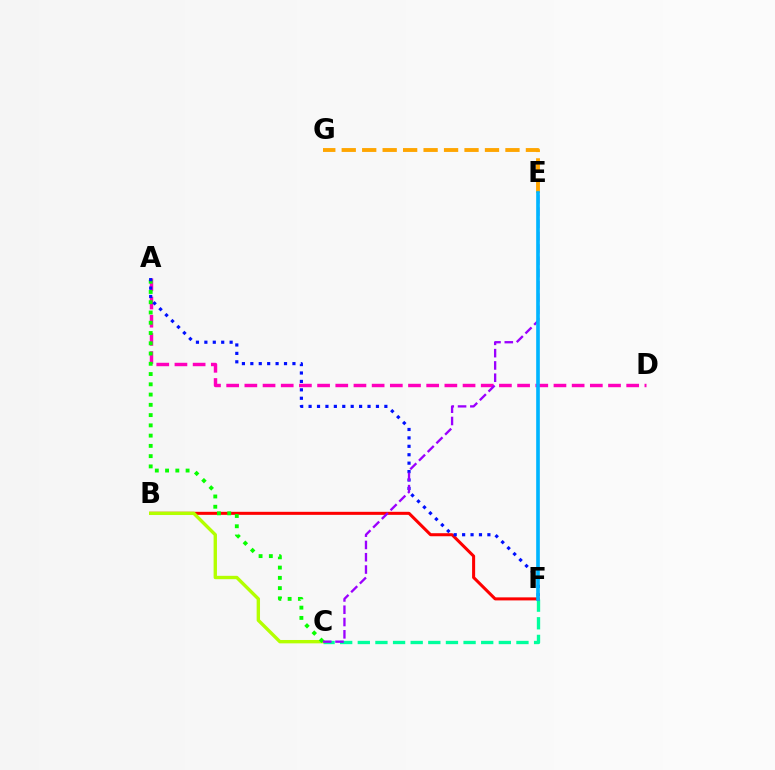{('A', 'D'): [{'color': '#ff00bd', 'line_style': 'dashed', 'thickness': 2.47}], ('C', 'F'): [{'color': '#00ff9d', 'line_style': 'dashed', 'thickness': 2.39}], ('E', 'G'): [{'color': '#ffa500', 'line_style': 'dashed', 'thickness': 2.78}], ('B', 'F'): [{'color': '#ff0000', 'line_style': 'solid', 'thickness': 2.19}], ('B', 'C'): [{'color': '#b3ff00', 'line_style': 'solid', 'thickness': 2.43}], ('A', 'C'): [{'color': '#08ff00', 'line_style': 'dotted', 'thickness': 2.79}], ('A', 'F'): [{'color': '#0010ff', 'line_style': 'dotted', 'thickness': 2.29}], ('C', 'E'): [{'color': '#9b00ff', 'line_style': 'dashed', 'thickness': 1.67}], ('E', 'F'): [{'color': '#00b5ff', 'line_style': 'solid', 'thickness': 2.62}]}